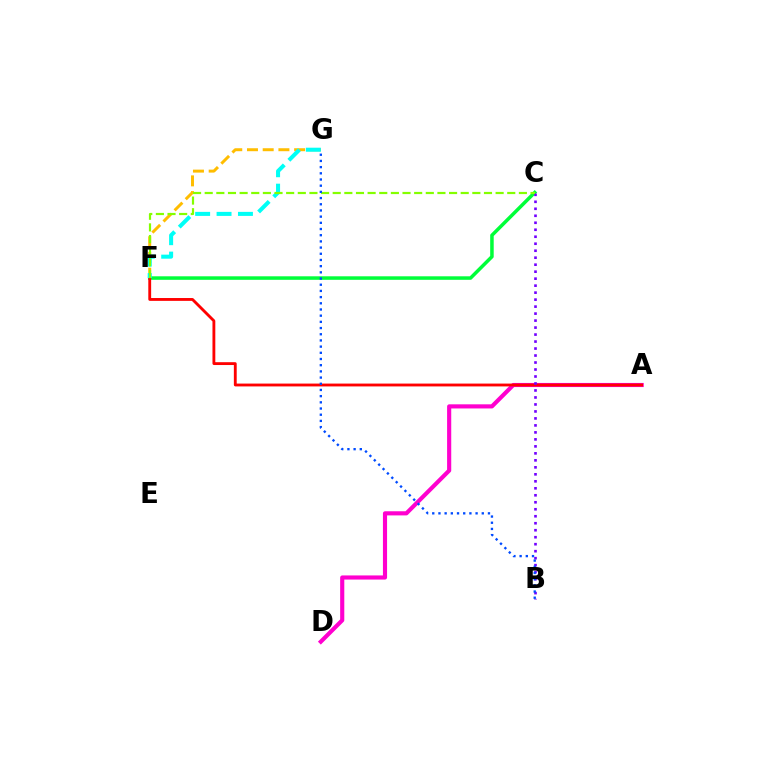{('A', 'D'): [{'color': '#ff00cf', 'line_style': 'solid', 'thickness': 2.98}], ('C', 'F'): [{'color': '#00ff39', 'line_style': 'solid', 'thickness': 2.53}, {'color': '#84ff00', 'line_style': 'dashed', 'thickness': 1.58}], ('A', 'F'): [{'color': '#ff0000', 'line_style': 'solid', 'thickness': 2.05}], ('F', 'G'): [{'color': '#ffbd00', 'line_style': 'dashed', 'thickness': 2.14}, {'color': '#00fff6', 'line_style': 'dashed', 'thickness': 2.91}], ('B', 'C'): [{'color': '#7200ff', 'line_style': 'dotted', 'thickness': 1.9}], ('B', 'G'): [{'color': '#004bff', 'line_style': 'dotted', 'thickness': 1.68}]}